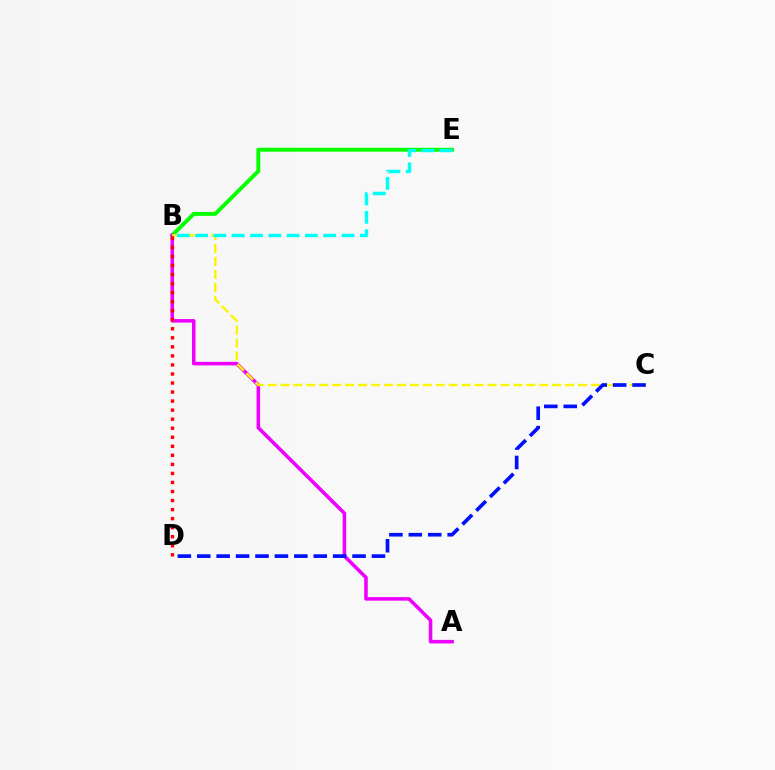{('B', 'E'): [{'color': '#08ff00', 'line_style': 'solid', 'thickness': 2.83}, {'color': '#00fff6', 'line_style': 'dashed', 'thickness': 2.49}], ('A', 'B'): [{'color': '#ee00ff', 'line_style': 'solid', 'thickness': 2.55}], ('B', 'C'): [{'color': '#fcf500', 'line_style': 'dashed', 'thickness': 1.76}], ('C', 'D'): [{'color': '#0010ff', 'line_style': 'dashed', 'thickness': 2.64}], ('B', 'D'): [{'color': '#ff0000', 'line_style': 'dotted', 'thickness': 2.46}]}